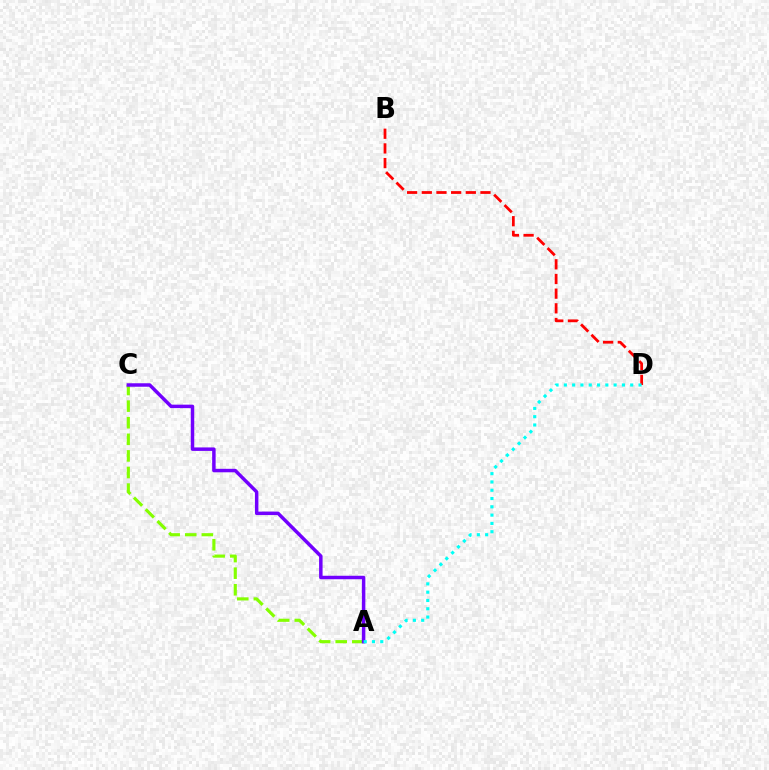{('A', 'C'): [{'color': '#84ff00', 'line_style': 'dashed', 'thickness': 2.25}, {'color': '#7200ff', 'line_style': 'solid', 'thickness': 2.5}], ('B', 'D'): [{'color': '#ff0000', 'line_style': 'dashed', 'thickness': 1.99}], ('A', 'D'): [{'color': '#00fff6', 'line_style': 'dotted', 'thickness': 2.25}]}